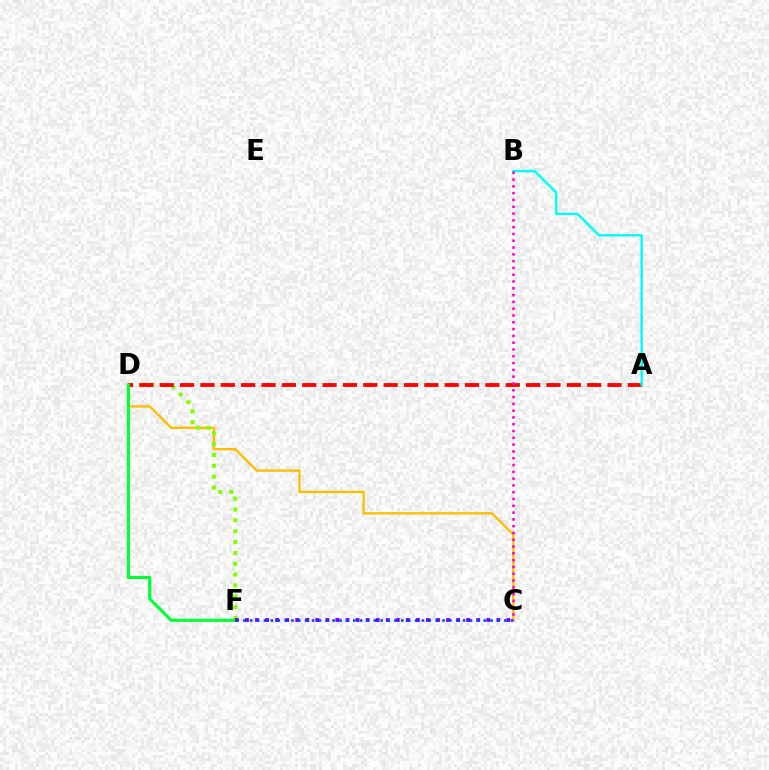{('C', 'D'): [{'color': '#ffbd00', 'line_style': 'solid', 'thickness': 1.69}], ('D', 'F'): [{'color': '#84ff00', 'line_style': 'dotted', 'thickness': 2.95}, {'color': '#00ff39', 'line_style': 'solid', 'thickness': 2.27}], ('A', 'D'): [{'color': '#ff0000', 'line_style': 'dashed', 'thickness': 2.77}], ('C', 'F'): [{'color': '#7200ff', 'line_style': 'dotted', 'thickness': 2.73}, {'color': '#004bff', 'line_style': 'dotted', 'thickness': 1.87}], ('A', 'B'): [{'color': '#00fff6', 'line_style': 'solid', 'thickness': 1.77}], ('B', 'C'): [{'color': '#ff00cf', 'line_style': 'dotted', 'thickness': 1.85}]}